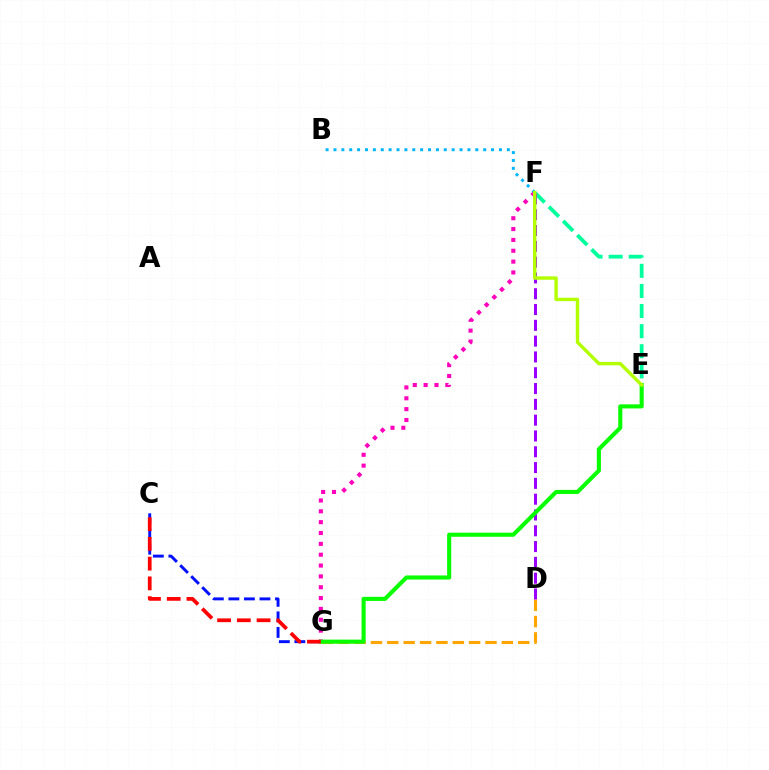{('D', 'G'): [{'color': '#ffa500', 'line_style': 'dashed', 'thickness': 2.22}], ('E', 'F'): [{'color': '#00ff9d', 'line_style': 'dashed', 'thickness': 2.73}, {'color': '#b3ff00', 'line_style': 'solid', 'thickness': 2.45}], ('D', 'F'): [{'color': '#9b00ff', 'line_style': 'dashed', 'thickness': 2.15}], ('F', 'G'): [{'color': '#ff00bd', 'line_style': 'dotted', 'thickness': 2.95}], ('C', 'G'): [{'color': '#0010ff', 'line_style': 'dashed', 'thickness': 2.11}, {'color': '#ff0000', 'line_style': 'dashed', 'thickness': 2.68}], ('B', 'F'): [{'color': '#00b5ff', 'line_style': 'dotted', 'thickness': 2.14}], ('E', 'G'): [{'color': '#08ff00', 'line_style': 'solid', 'thickness': 2.95}]}